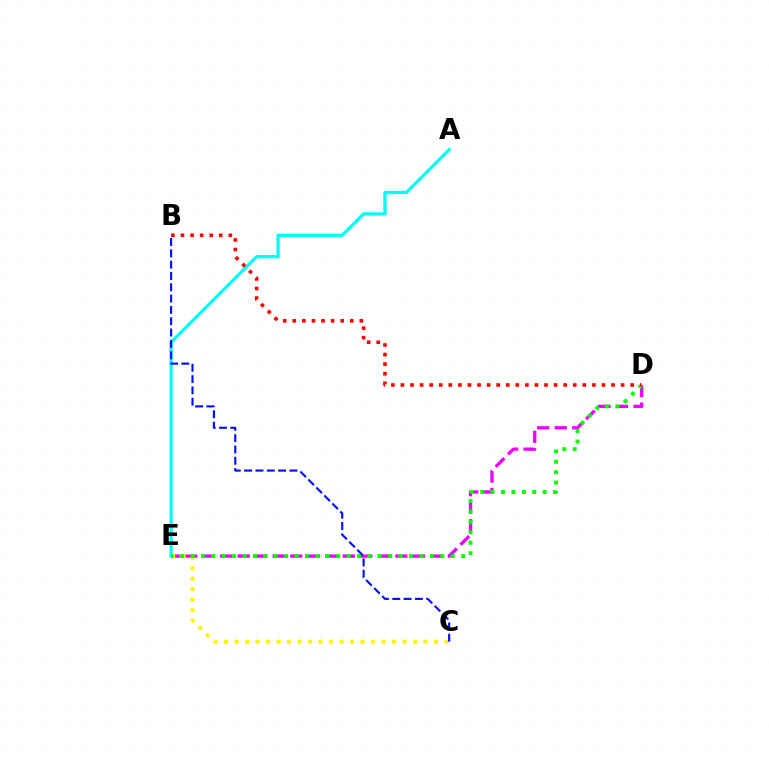{('A', 'E'): [{'color': '#00fff6', 'line_style': 'solid', 'thickness': 2.35}], ('D', 'E'): [{'color': '#ee00ff', 'line_style': 'dashed', 'thickness': 2.38}, {'color': '#08ff00', 'line_style': 'dotted', 'thickness': 2.83}], ('C', 'E'): [{'color': '#fcf500', 'line_style': 'dotted', 'thickness': 2.85}], ('B', 'D'): [{'color': '#ff0000', 'line_style': 'dotted', 'thickness': 2.6}], ('B', 'C'): [{'color': '#0010ff', 'line_style': 'dashed', 'thickness': 1.54}]}